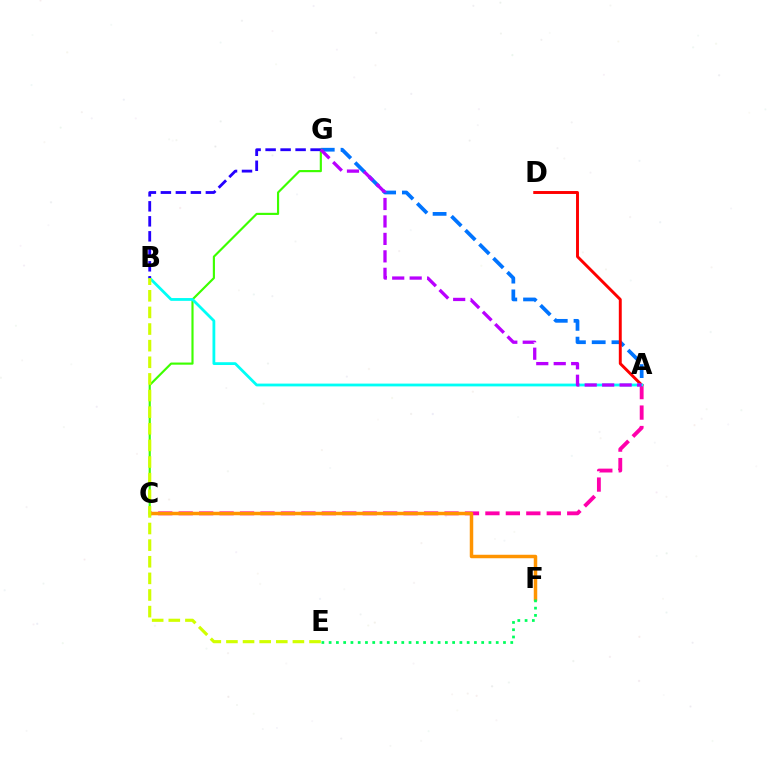{('A', 'C'): [{'color': '#ff00ac', 'line_style': 'dashed', 'thickness': 2.78}], ('A', 'G'): [{'color': '#0074ff', 'line_style': 'dashed', 'thickness': 2.69}, {'color': '#b900ff', 'line_style': 'dashed', 'thickness': 2.37}], ('C', 'F'): [{'color': '#ff9400', 'line_style': 'solid', 'thickness': 2.51}], ('C', 'G'): [{'color': '#3dff00', 'line_style': 'solid', 'thickness': 1.55}], ('A', 'D'): [{'color': '#ff0000', 'line_style': 'solid', 'thickness': 2.11}], ('E', 'F'): [{'color': '#00ff5c', 'line_style': 'dotted', 'thickness': 1.97}], ('A', 'B'): [{'color': '#00fff6', 'line_style': 'solid', 'thickness': 2.01}], ('B', 'E'): [{'color': '#d1ff00', 'line_style': 'dashed', 'thickness': 2.26}], ('B', 'G'): [{'color': '#2500ff', 'line_style': 'dashed', 'thickness': 2.04}]}